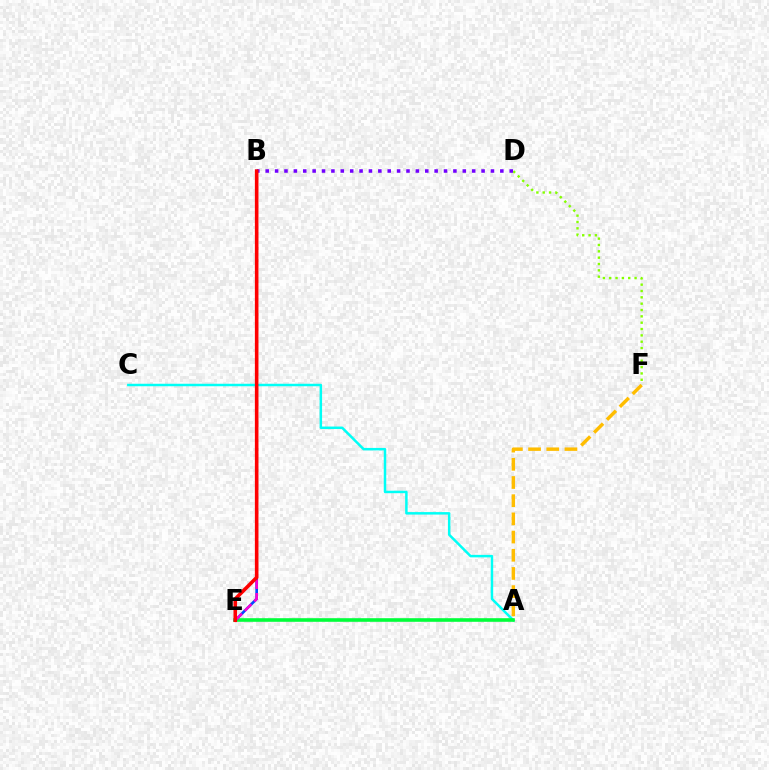{('D', 'F'): [{'color': '#84ff00', 'line_style': 'dotted', 'thickness': 1.72}], ('A', 'F'): [{'color': '#ffbd00', 'line_style': 'dashed', 'thickness': 2.47}], ('A', 'C'): [{'color': '#00fff6', 'line_style': 'solid', 'thickness': 1.79}], ('A', 'E'): [{'color': '#00ff39', 'line_style': 'solid', 'thickness': 2.59}], ('B', 'D'): [{'color': '#7200ff', 'line_style': 'dotted', 'thickness': 2.55}], ('B', 'E'): [{'color': '#004bff', 'line_style': 'solid', 'thickness': 1.93}, {'color': '#ff00cf', 'line_style': 'dashed', 'thickness': 1.82}, {'color': '#ff0000', 'line_style': 'solid', 'thickness': 2.58}]}